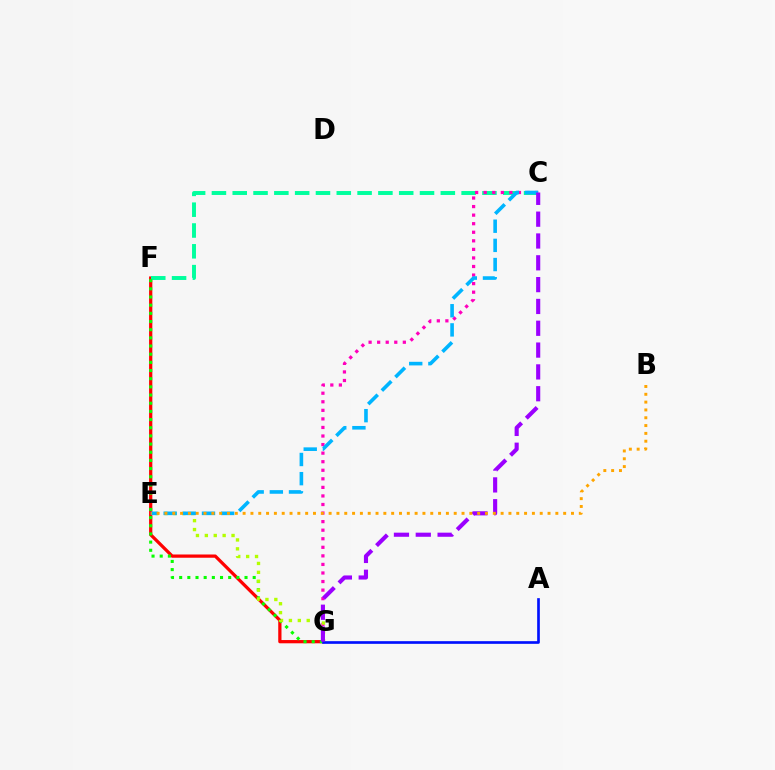{('F', 'G'): [{'color': '#ff0000', 'line_style': 'solid', 'thickness': 2.34}, {'color': '#08ff00', 'line_style': 'dotted', 'thickness': 2.22}], ('C', 'F'): [{'color': '#00ff9d', 'line_style': 'dashed', 'thickness': 2.83}], ('C', 'G'): [{'color': '#ff00bd', 'line_style': 'dotted', 'thickness': 2.33}, {'color': '#9b00ff', 'line_style': 'dashed', 'thickness': 2.96}], ('E', 'G'): [{'color': '#b3ff00', 'line_style': 'dotted', 'thickness': 2.42}], ('A', 'G'): [{'color': '#0010ff', 'line_style': 'solid', 'thickness': 1.92}], ('C', 'E'): [{'color': '#00b5ff', 'line_style': 'dashed', 'thickness': 2.6}], ('B', 'E'): [{'color': '#ffa500', 'line_style': 'dotted', 'thickness': 2.12}]}